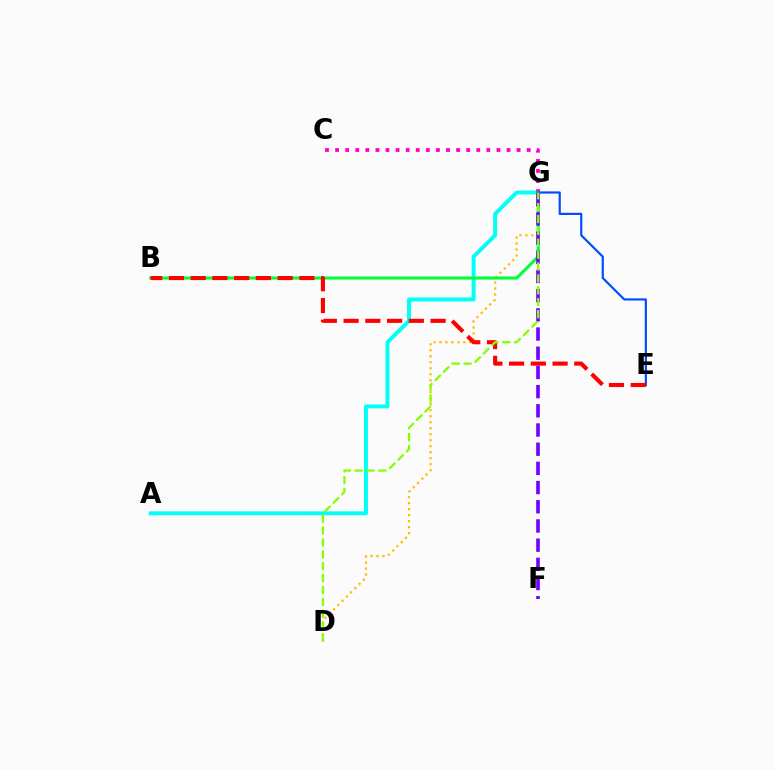{('D', 'G'): [{'color': '#ffbd00', 'line_style': 'dotted', 'thickness': 1.63}, {'color': '#84ff00', 'line_style': 'dashed', 'thickness': 1.61}], ('A', 'G'): [{'color': '#00fff6', 'line_style': 'solid', 'thickness': 2.82}], ('C', 'G'): [{'color': '#ff00cf', 'line_style': 'dotted', 'thickness': 2.74}], ('B', 'G'): [{'color': '#00ff39', 'line_style': 'solid', 'thickness': 2.21}], ('E', 'G'): [{'color': '#004bff', 'line_style': 'solid', 'thickness': 1.57}], ('B', 'E'): [{'color': '#ff0000', 'line_style': 'dashed', 'thickness': 2.95}], ('F', 'G'): [{'color': '#7200ff', 'line_style': 'dashed', 'thickness': 2.61}]}